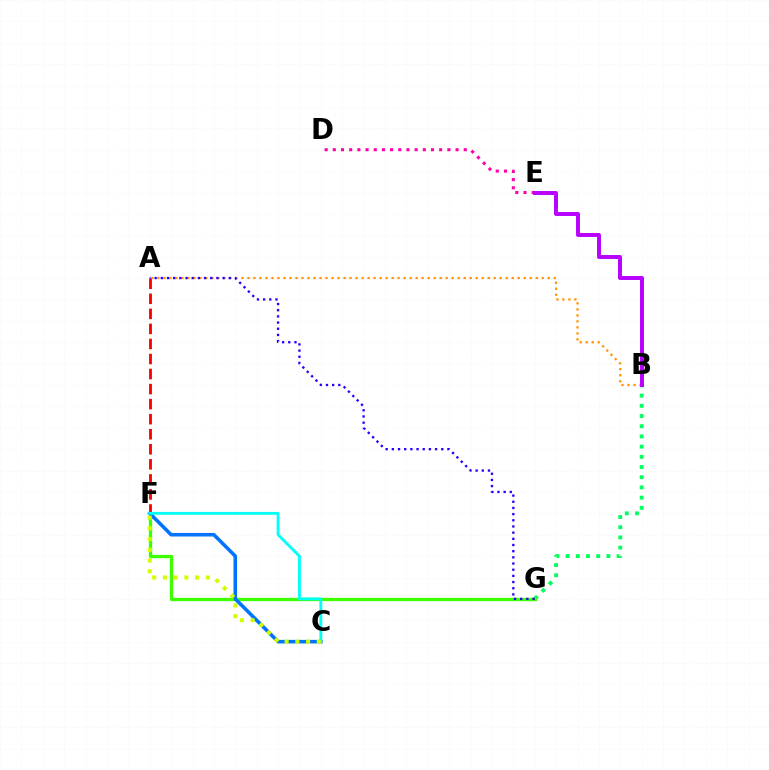{('B', 'G'): [{'color': '#00ff5c', 'line_style': 'dotted', 'thickness': 2.77}], ('D', 'E'): [{'color': '#ff00ac', 'line_style': 'dotted', 'thickness': 2.22}], ('A', 'B'): [{'color': '#ff9400', 'line_style': 'dotted', 'thickness': 1.63}], ('F', 'G'): [{'color': '#3dff00', 'line_style': 'solid', 'thickness': 2.39}], ('A', 'F'): [{'color': '#ff0000', 'line_style': 'dashed', 'thickness': 2.04}], ('A', 'G'): [{'color': '#2500ff', 'line_style': 'dotted', 'thickness': 1.68}], ('C', 'F'): [{'color': '#0074ff', 'line_style': 'solid', 'thickness': 2.57}, {'color': '#00fff6', 'line_style': 'solid', 'thickness': 2.06}, {'color': '#d1ff00', 'line_style': 'dotted', 'thickness': 2.91}], ('B', 'E'): [{'color': '#b900ff', 'line_style': 'solid', 'thickness': 2.85}]}